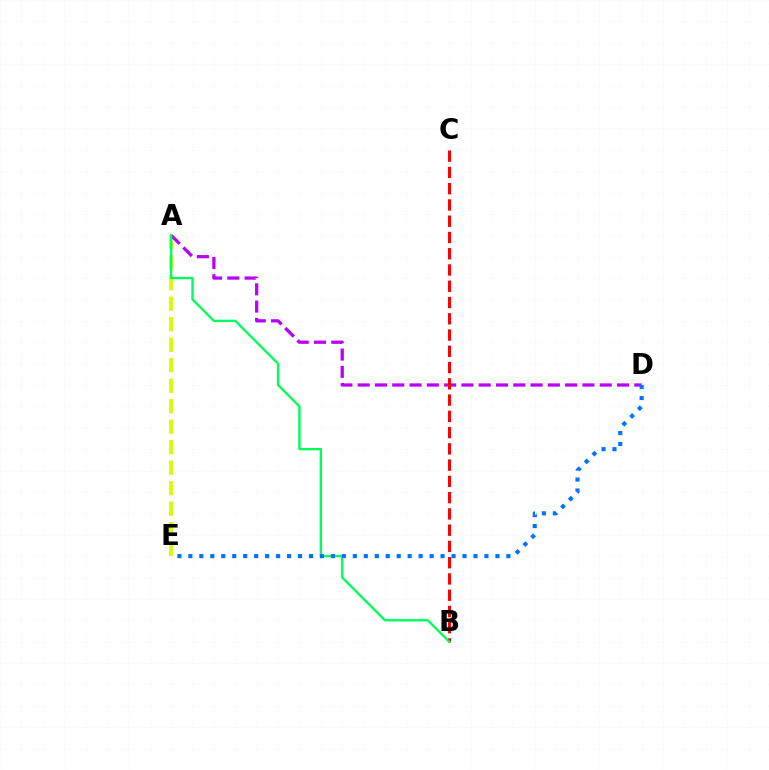{('A', 'E'): [{'color': '#d1ff00', 'line_style': 'dashed', 'thickness': 2.79}], ('A', 'D'): [{'color': '#b900ff', 'line_style': 'dashed', 'thickness': 2.35}], ('B', 'C'): [{'color': '#ff0000', 'line_style': 'dashed', 'thickness': 2.21}], ('A', 'B'): [{'color': '#00ff5c', 'line_style': 'solid', 'thickness': 1.69}], ('D', 'E'): [{'color': '#0074ff', 'line_style': 'dotted', 'thickness': 2.98}]}